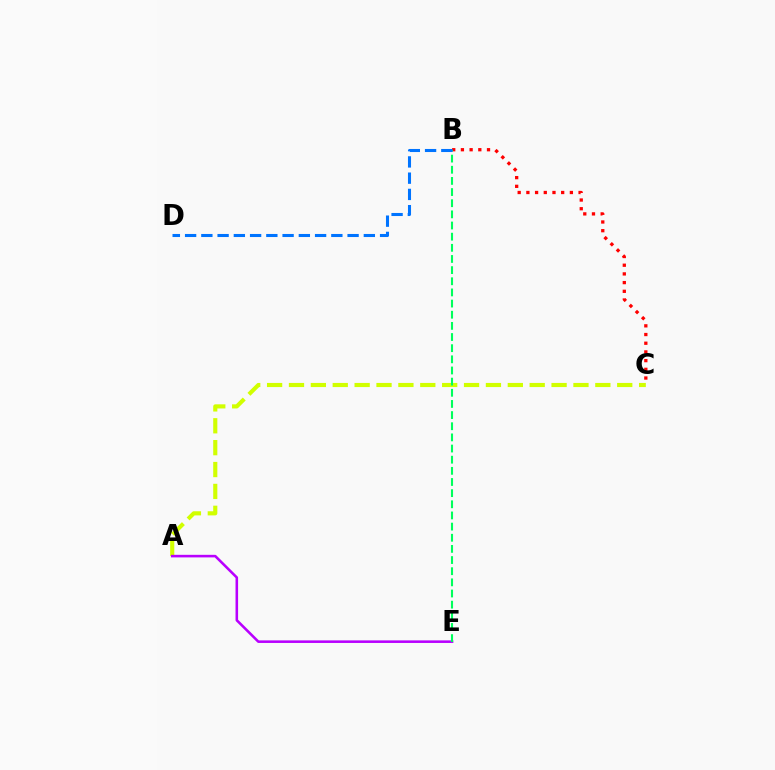{('A', 'C'): [{'color': '#d1ff00', 'line_style': 'dashed', 'thickness': 2.97}], ('A', 'E'): [{'color': '#b900ff', 'line_style': 'solid', 'thickness': 1.85}], ('B', 'C'): [{'color': '#ff0000', 'line_style': 'dotted', 'thickness': 2.36}], ('B', 'E'): [{'color': '#00ff5c', 'line_style': 'dashed', 'thickness': 1.51}], ('B', 'D'): [{'color': '#0074ff', 'line_style': 'dashed', 'thickness': 2.21}]}